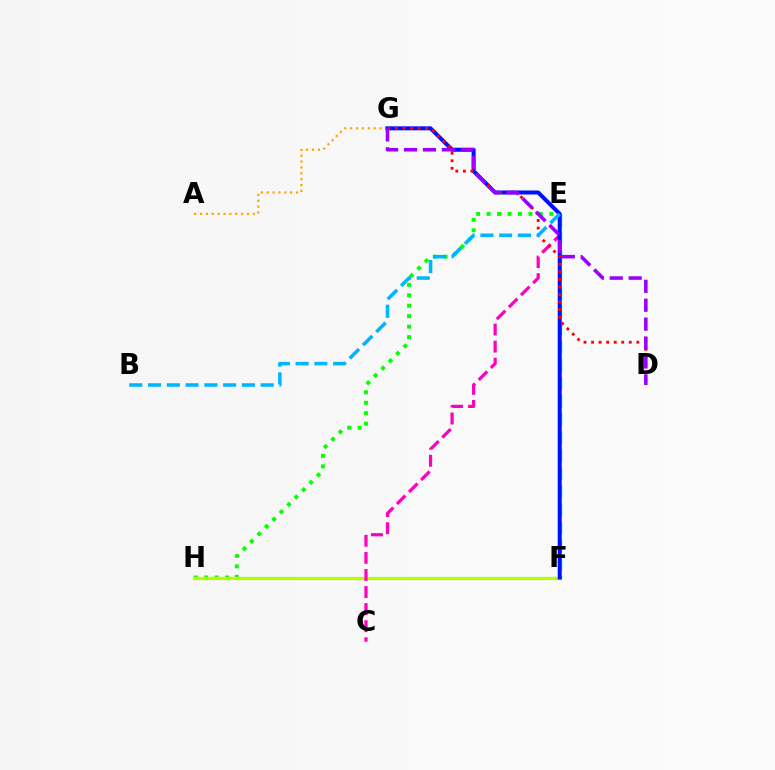{('E', 'H'): [{'color': '#08ff00', 'line_style': 'dotted', 'thickness': 2.84}], ('F', 'H'): [{'color': '#b3ff00', 'line_style': 'solid', 'thickness': 2.35}], ('A', 'G'): [{'color': '#ffa500', 'line_style': 'dotted', 'thickness': 1.6}], ('C', 'E'): [{'color': '#ff00bd', 'line_style': 'dashed', 'thickness': 2.32}], ('E', 'F'): [{'color': '#00ff9d', 'line_style': 'dashed', 'thickness': 2.45}], ('F', 'G'): [{'color': '#0010ff', 'line_style': 'solid', 'thickness': 2.88}], ('D', 'G'): [{'color': '#ff0000', 'line_style': 'dotted', 'thickness': 2.05}, {'color': '#9b00ff', 'line_style': 'dashed', 'thickness': 2.57}], ('B', 'E'): [{'color': '#00b5ff', 'line_style': 'dashed', 'thickness': 2.55}]}